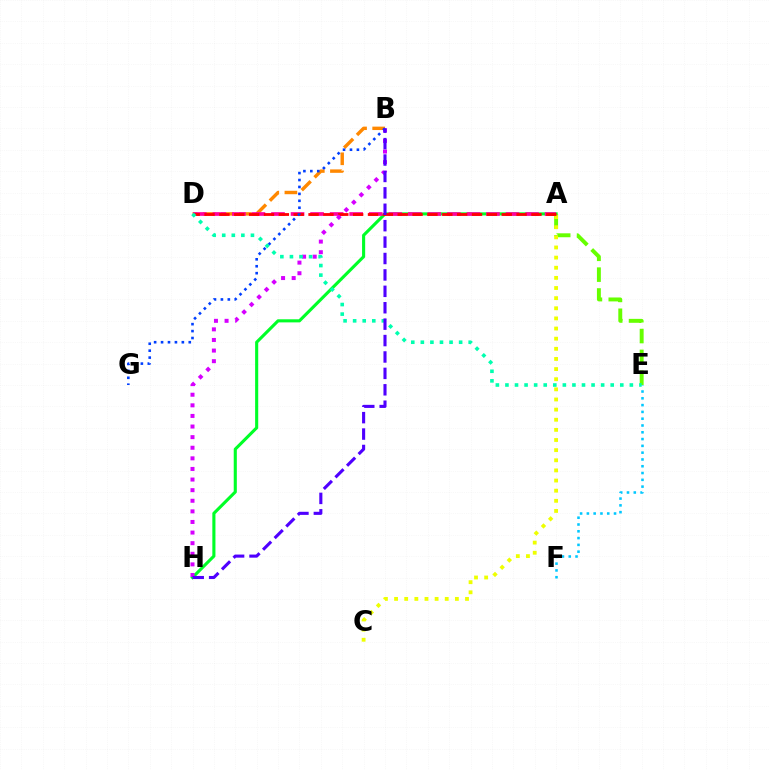{('A', 'H'): [{'color': '#00ff27', 'line_style': 'solid', 'thickness': 2.23}], ('B', 'D'): [{'color': '#ff8800', 'line_style': 'dashed', 'thickness': 2.46}], ('A', 'E'): [{'color': '#66ff00', 'line_style': 'dashed', 'thickness': 2.83}], ('A', 'D'): [{'color': '#ff00a0', 'line_style': 'dashed', 'thickness': 2.65}, {'color': '#ff0000', 'line_style': 'dashed', 'thickness': 2.02}], ('A', 'C'): [{'color': '#eeff00', 'line_style': 'dotted', 'thickness': 2.75}], ('B', 'H'): [{'color': '#d600ff', 'line_style': 'dotted', 'thickness': 2.88}, {'color': '#4f00ff', 'line_style': 'dashed', 'thickness': 2.23}], ('E', 'F'): [{'color': '#00c7ff', 'line_style': 'dotted', 'thickness': 1.85}], ('B', 'G'): [{'color': '#003fff', 'line_style': 'dotted', 'thickness': 1.88}], ('D', 'E'): [{'color': '#00ffaf', 'line_style': 'dotted', 'thickness': 2.6}]}